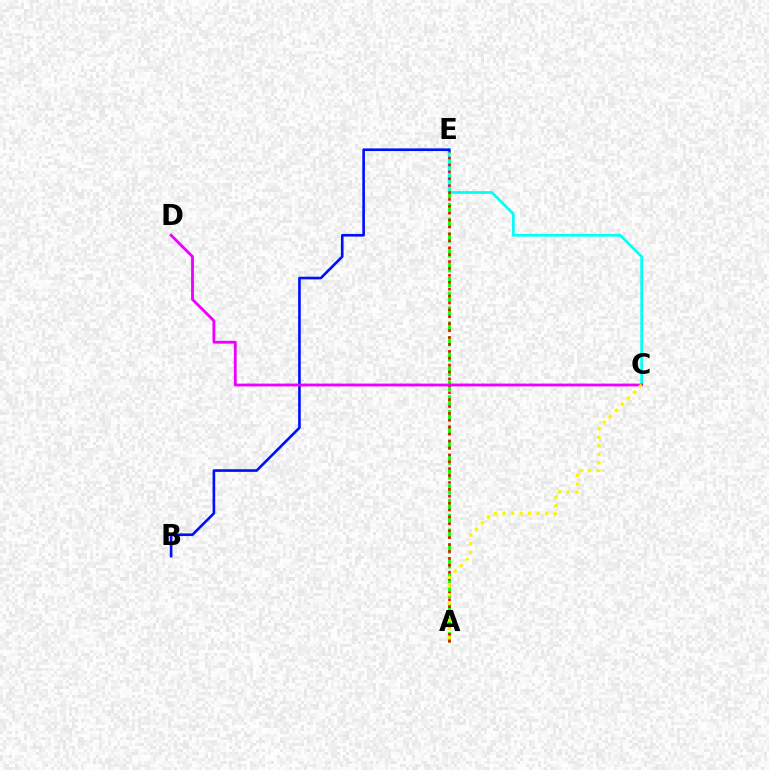{('A', 'E'): [{'color': '#08ff00', 'line_style': 'dashed', 'thickness': 2.01}, {'color': '#ff0000', 'line_style': 'dotted', 'thickness': 1.88}], ('C', 'E'): [{'color': '#00fff6', 'line_style': 'solid', 'thickness': 1.95}], ('B', 'E'): [{'color': '#0010ff', 'line_style': 'solid', 'thickness': 1.91}], ('C', 'D'): [{'color': '#ee00ff', 'line_style': 'solid', 'thickness': 2.03}], ('A', 'C'): [{'color': '#fcf500', 'line_style': 'dotted', 'thickness': 2.32}]}